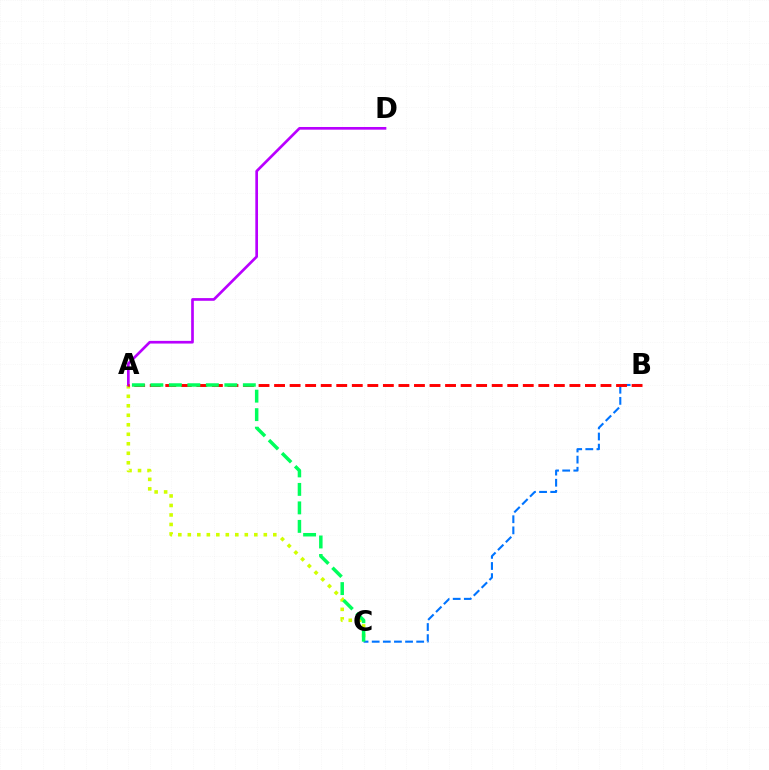{('B', 'C'): [{'color': '#0074ff', 'line_style': 'dashed', 'thickness': 1.51}], ('A', 'C'): [{'color': '#d1ff00', 'line_style': 'dotted', 'thickness': 2.58}, {'color': '#00ff5c', 'line_style': 'dashed', 'thickness': 2.51}], ('A', 'D'): [{'color': '#b900ff', 'line_style': 'solid', 'thickness': 1.93}], ('A', 'B'): [{'color': '#ff0000', 'line_style': 'dashed', 'thickness': 2.11}]}